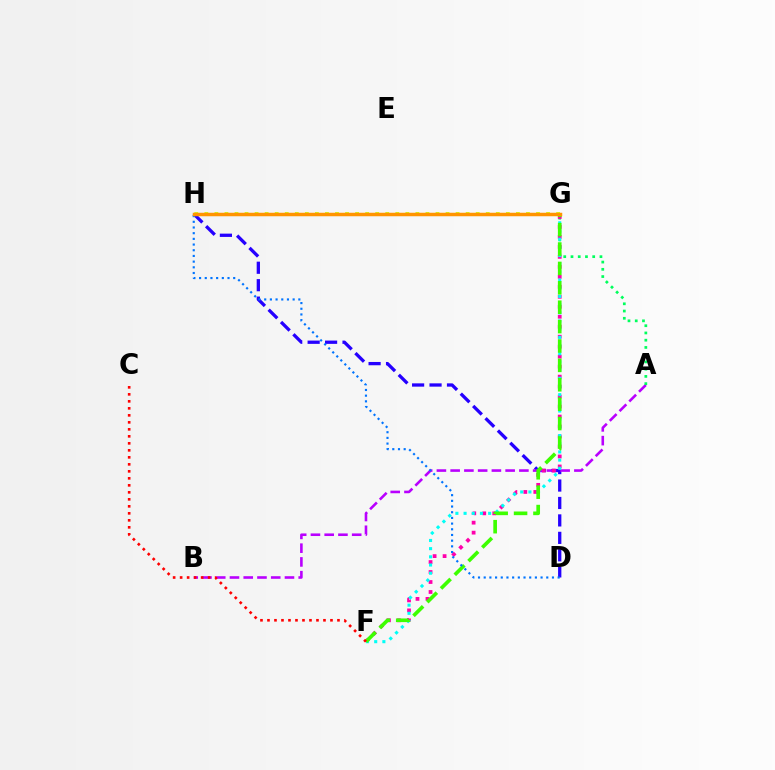{('D', 'H'): [{'color': '#2500ff', 'line_style': 'dashed', 'thickness': 2.37}, {'color': '#0074ff', 'line_style': 'dotted', 'thickness': 1.55}], ('A', 'B'): [{'color': '#b900ff', 'line_style': 'dashed', 'thickness': 1.87}], ('A', 'G'): [{'color': '#00ff5c', 'line_style': 'dotted', 'thickness': 1.97}], ('G', 'H'): [{'color': '#d1ff00', 'line_style': 'dotted', 'thickness': 2.73}, {'color': '#ff9400', 'line_style': 'solid', 'thickness': 2.52}], ('F', 'G'): [{'color': '#ff00ac', 'line_style': 'dotted', 'thickness': 2.71}, {'color': '#00fff6', 'line_style': 'dotted', 'thickness': 2.22}, {'color': '#3dff00', 'line_style': 'dashed', 'thickness': 2.63}], ('C', 'F'): [{'color': '#ff0000', 'line_style': 'dotted', 'thickness': 1.9}]}